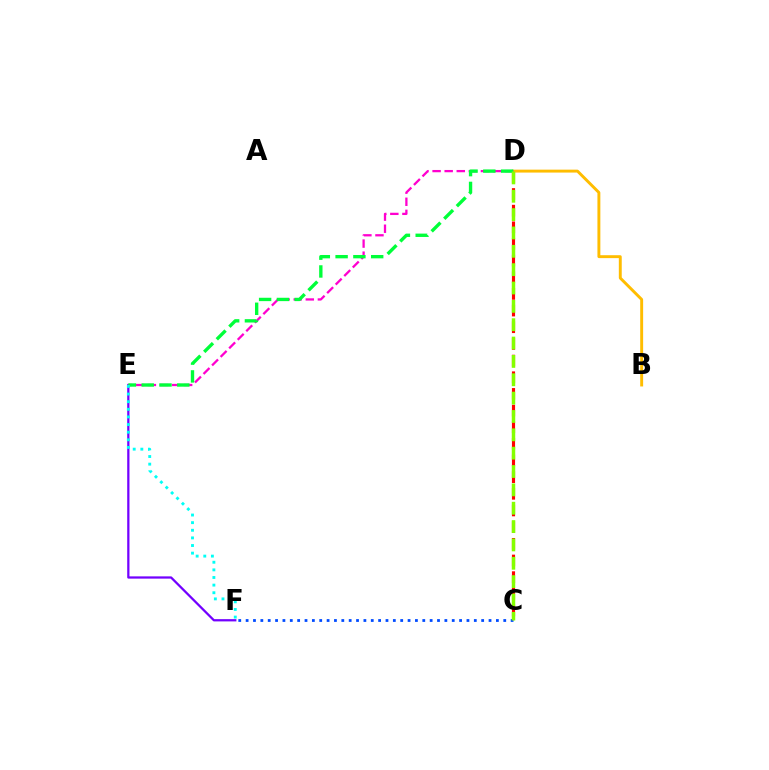{('C', 'D'): [{'color': '#ff0000', 'line_style': 'dashed', 'thickness': 2.26}, {'color': '#84ff00', 'line_style': 'dashed', 'thickness': 2.49}], ('B', 'D'): [{'color': '#ffbd00', 'line_style': 'solid', 'thickness': 2.1}], ('E', 'F'): [{'color': '#7200ff', 'line_style': 'solid', 'thickness': 1.62}, {'color': '#00fff6', 'line_style': 'dotted', 'thickness': 2.07}], ('C', 'F'): [{'color': '#004bff', 'line_style': 'dotted', 'thickness': 2.0}], ('D', 'E'): [{'color': '#ff00cf', 'line_style': 'dashed', 'thickness': 1.64}, {'color': '#00ff39', 'line_style': 'dashed', 'thickness': 2.42}]}